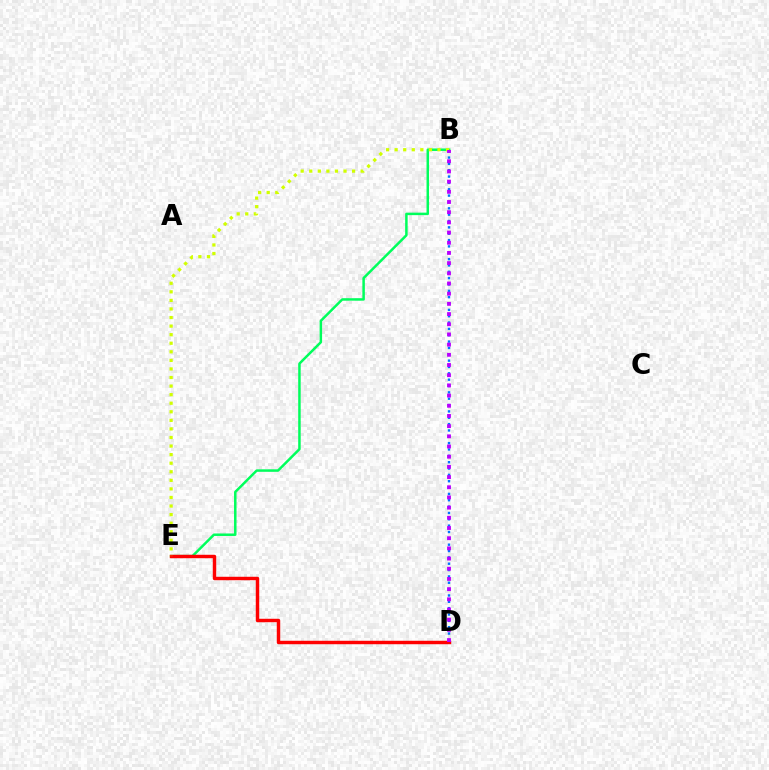{('B', 'D'): [{'color': '#0074ff', 'line_style': 'dotted', 'thickness': 1.72}, {'color': '#b900ff', 'line_style': 'dotted', 'thickness': 2.77}], ('B', 'E'): [{'color': '#00ff5c', 'line_style': 'solid', 'thickness': 1.8}, {'color': '#d1ff00', 'line_style': 'dotted', 'thickness': 2.33}], ('D', 'E'): [{'color': '#ff0000', 'line_style': 'solid', 'thickness': 2.48}]}